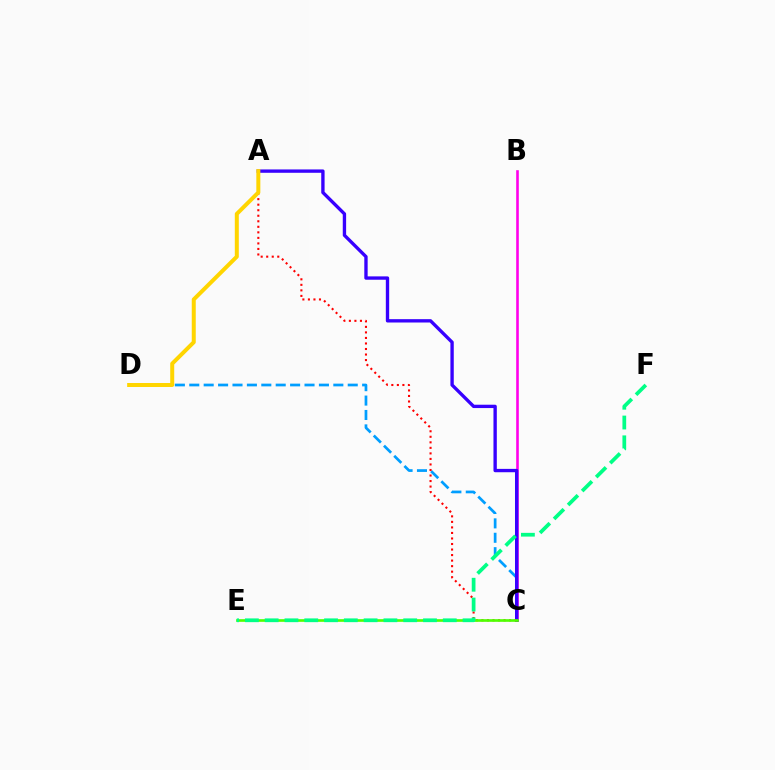{('B', 'C'): [{'color': '#ff00ed', 'line_style': 'solid', 'thickness': 1.87}], ('C', 'D'): [{'color': '#009eff', 'line_style': 'dashed', 'thickness': 1.96}], ('A', 'C'): [{'color': '#3700ff', 'line_style': 'solid', 'thickness': 2.41}, {'color': '#ff0000', 'line_style': 'dotted', 'thickness': 1.5}], ('C', 'E'): [{'color': '#4fff00', 'line_style': 'solid', 'thickness': 1.91}], ('E', 'F'): [{'color': '#00ff86', 'line_style': 'dashed', 'thickness': 2.69}], ('A', 'D'): [{'color': '#ffd500', 'line_style': 'solid', 'thickness': 2.88}]}